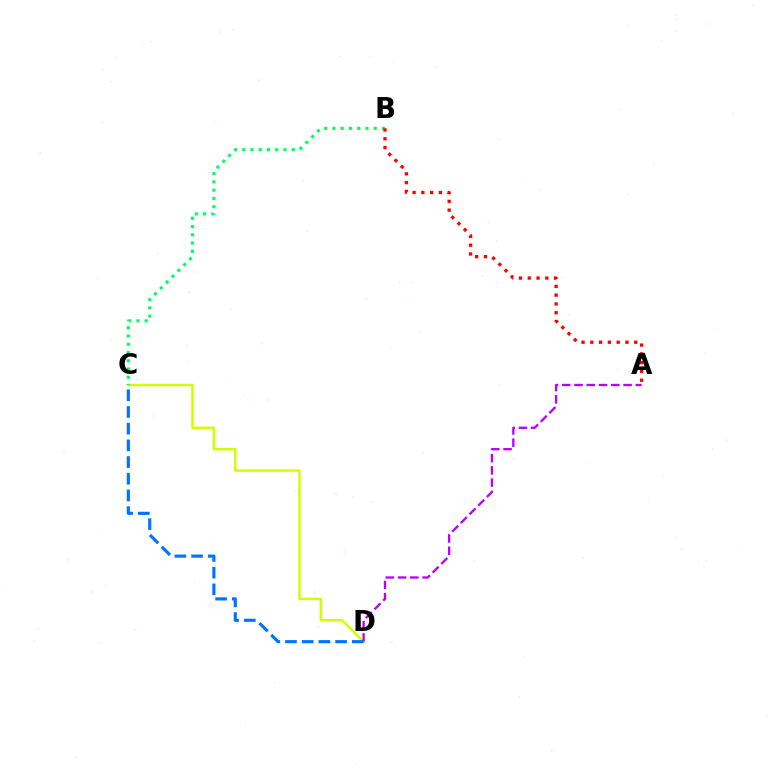{('C', 'D'): [{'color': '#d1ff00', 'line_style': 'solid', 'thickness': 1.8}, {'color': '#0074ff', 'line_style': 'dashed', 'thickness': 2.27}], ('B', 'C'): [{'color': '#00ff5c', 'line_style': 'dotted', 'thickness': 2.24}], ('A', 'B'): [{'color': '#ff0000', 'line_style': 'dotted', 'thickness': 2.39}], ('A', 'D'): [{'color': '#b900ff', 'line_style': 'dashed', 'thickness': 1.67}]}